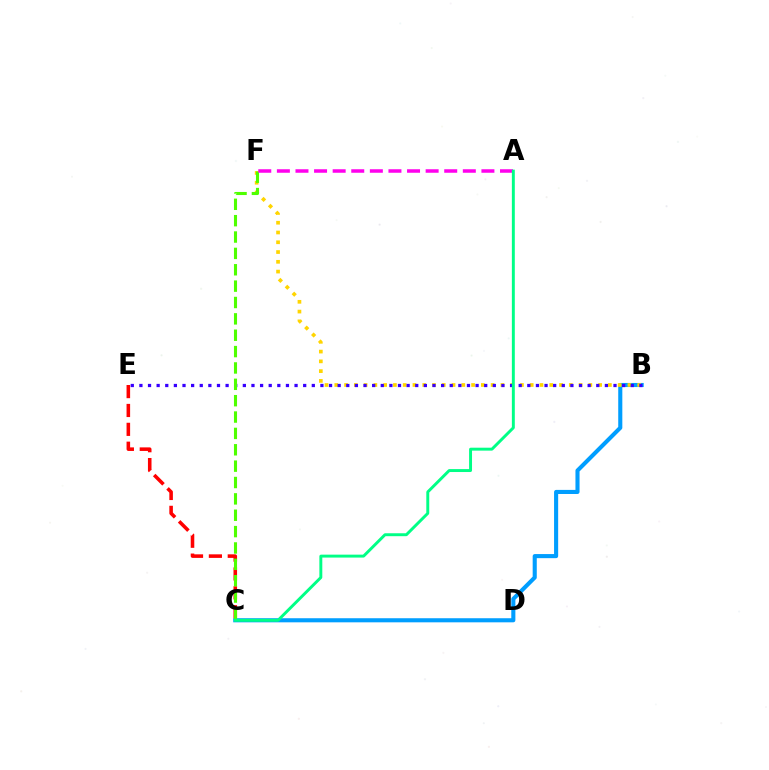{('B', 'C'): [{'color': '#009eff', 'line_style': 'solid', 'thickness': 2.95}], ('C', 'E'): [{'color': '#ff0000', 'line_style': 'dashed', 'thickness': 2.56}], ('B', 'F'): [{'color': '#ffd500', 'line_style': 'dotted', 'thickness': 2.65}], ('B', 'E'): [{'color': '#3700ff', 'line_style': 'dotted', 'thickness': 2.34}], ('C', 'F'): [{'color': '#4fff00', 'line_style': 'dashed', 'thickness': 2.22}], ('A', 'F'): [{'color': '#ff00ed', 'line_style': 'dashed', 'thickness': 2.53}], ('A', 'C'): [{'color': '#00ff86', 'line_style': 'solid', 'thickness': 2.11}]}